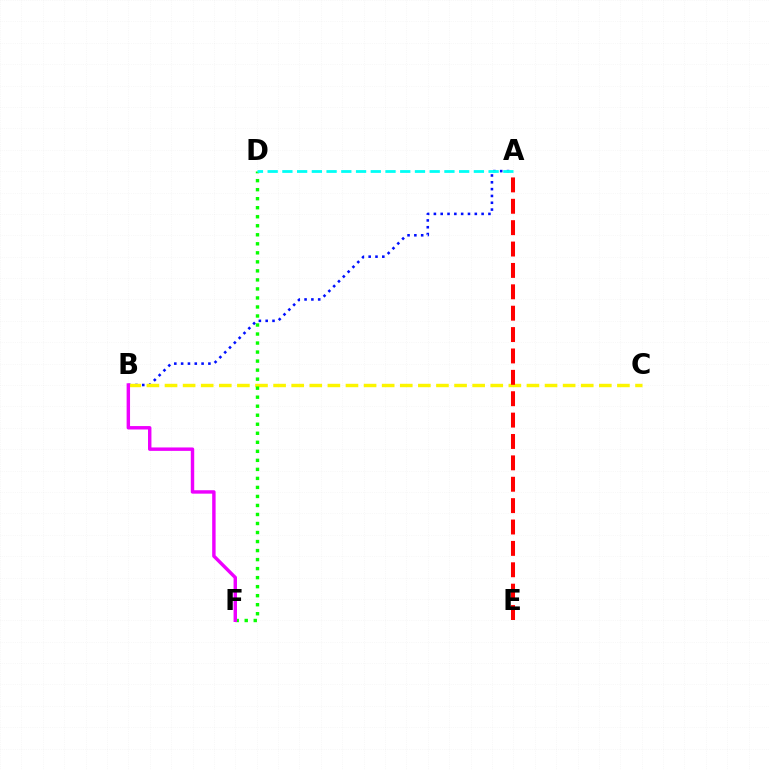{('A', 'B'): [{'color': '#0010ff', 'line_style': 'dotted', 'thickness': 1.85}], ('B', 'C'): [{'color': '#fcf500', 'line_style': 'dashed', 'thickness': 2.46}], ('A', 'E'): [{'color': '#ff0000', 'line_style': 'dashed', 'thickness': 2.9}], ('D', 'F'): [{'color': '#08ff00', 'line_style': 'dotted', 'thickness': 2.45}], ('A', 'D'): [{'color': '#00fff6', 'line_style': 'dashed', 'thickness': 2.0}], ('B', 'F'): [{'color': '#ee00ff', 'line_style': 'solid', 'thickness': 2.47}]}